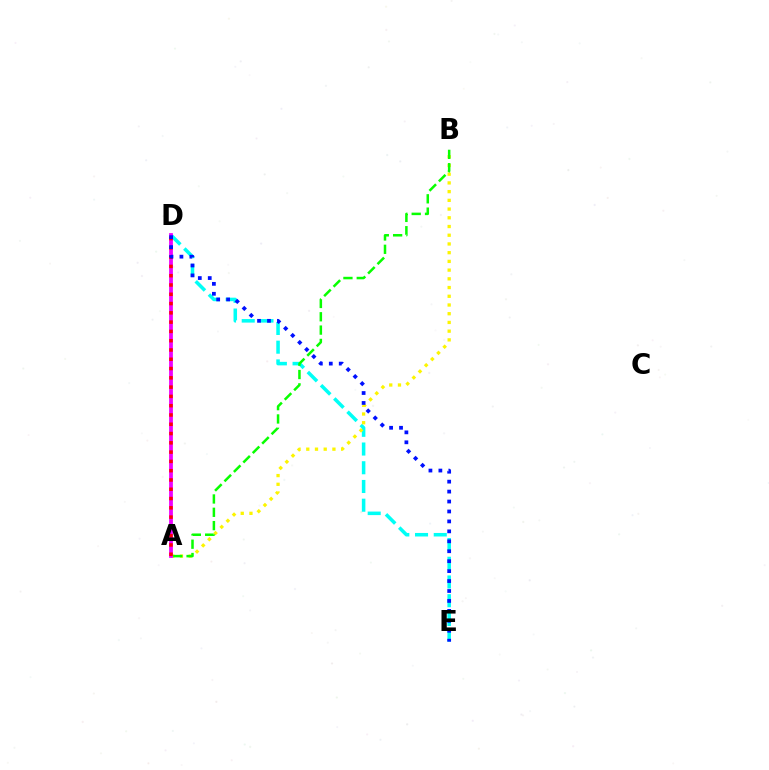{('D', 'E'): [{'color': '#00fff6', 'line_style': 'dashed', 'thickness': 2.54}, {'color': '#0010ff', 'line_style': 'dotted', 'thickness': 2.7}], ('A', 'B'): [{'color': '#fcf500', 'line_style': 'dotted', 'thickness': 2.37}, {'color': '#08ff00', 'line_style': 'dashed', 'thickness': 1.81}], ('A', 'D'): [{'color': '#ee00ff', 'line_style': 'solid', 'thickness': 2.72}, {'color': '#ff0000', 'line_style': 'dotted', 'thickness': 2.52}]}